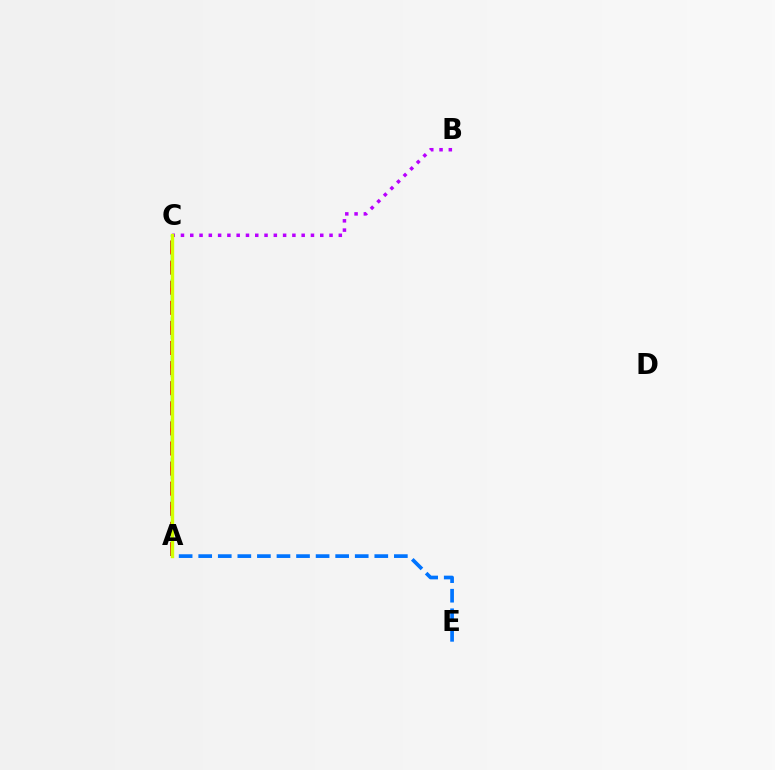{('A', 'C'): [{'color': '#ff0000', 'line_style': 'dashed', 'thickness': 2.73}, {'color': '#00ff5c', 'line_style': 'dashed', 'thickness': 1.73}, {'color': '#d1ff00', 'line_style': 'solid', 'thickness': 2.43}], ('B', 'C'): [{'color': '#b900ff', 'line_style': 'dotted', 'thickness': 2.52}], ('A', 'E'): [{'color': '#0074ff', 'line_style': 'dashed', 'thickness': 2.66}]}